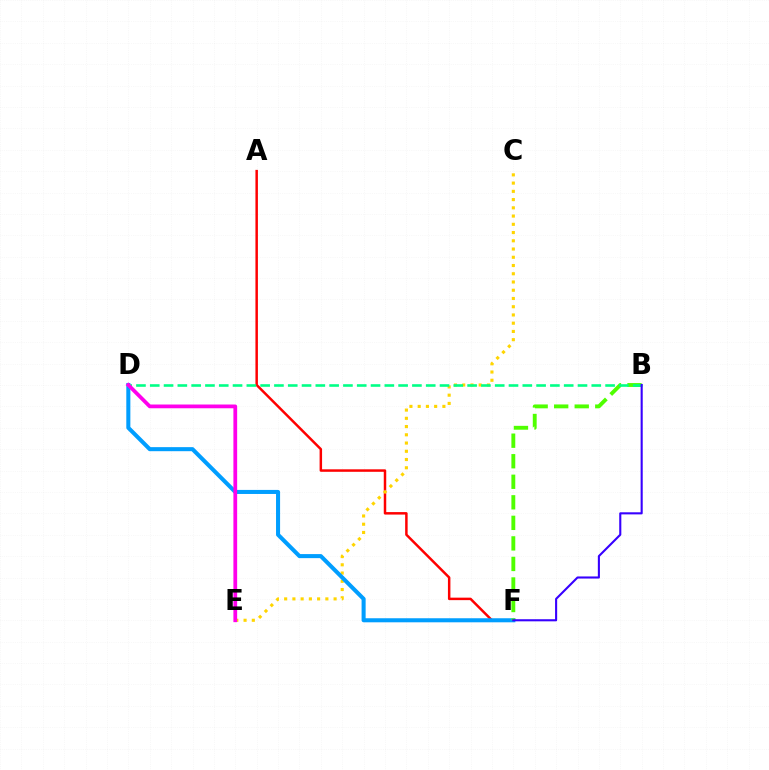{('A', 'F'): [{'color': '#ff0000', 'line_style': 'solid', 'thickness': 1.79}], ('C', 'E'): [{'color': '#ffd500', 'line_style': 'dotted', 'thickness': 2.24}], ('D', 'F'): [{'color': '#009eff', 'line_style': 'solid', 'thickness': 2.92}], ('B', 'F'): [{'color': '#4fff00', 'line_style': 'dashed', 'thickness': 2.79}, {'color': '#3700ff', 'line_style': 'solid', 'thickness': 1.51}], ('B', 'D'): [{'color': '#00ff86', 'line_style': 'dashed', 'thickness': 1.87}], ('D', 'E'): [{'color': '#ff00ed', 'line_style': 'solid', 'thickness': 2.7}]}